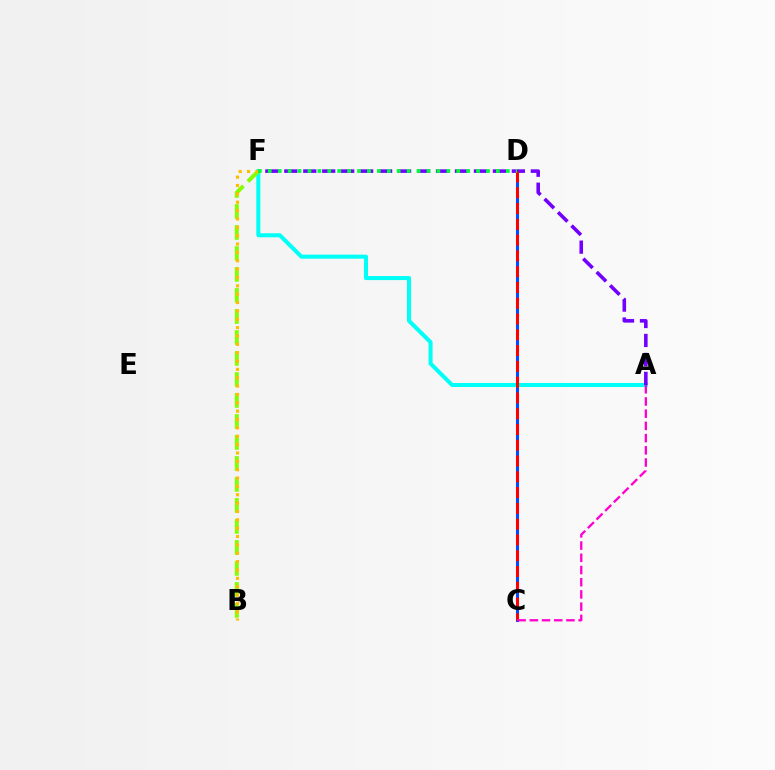{('A', 'F'): [{'color': '#00fff6', 'line_style': 'solid', 'thickness': 2.91}, {'color': '#7200ff', 'line_style': 'dashed', 'thickness': 2.58}], ('B', 'F'): [{'color': '#84ff00', 'line_style': 'dashed', 'thickness': 2.85}, {'color': '#ffbd00', 'line_style': 'dotted', 'thickness': 2.27}], ('C', 'D'): [{'color': '#004bff', 'line_style': 'solid', 'thickness': 2.19}, {'color': '#ff0000', 'line_style': 'dashed', 'thickness': 2.14}], ('D', 'F'): [{'color': '#00ff39', 'line_style': 'dotted', 'thickness': 2.69}], ('A', 'C'): [{'color': '#ff00cf', 'line_style': 'dashed', 'thickness': 1.66}]}